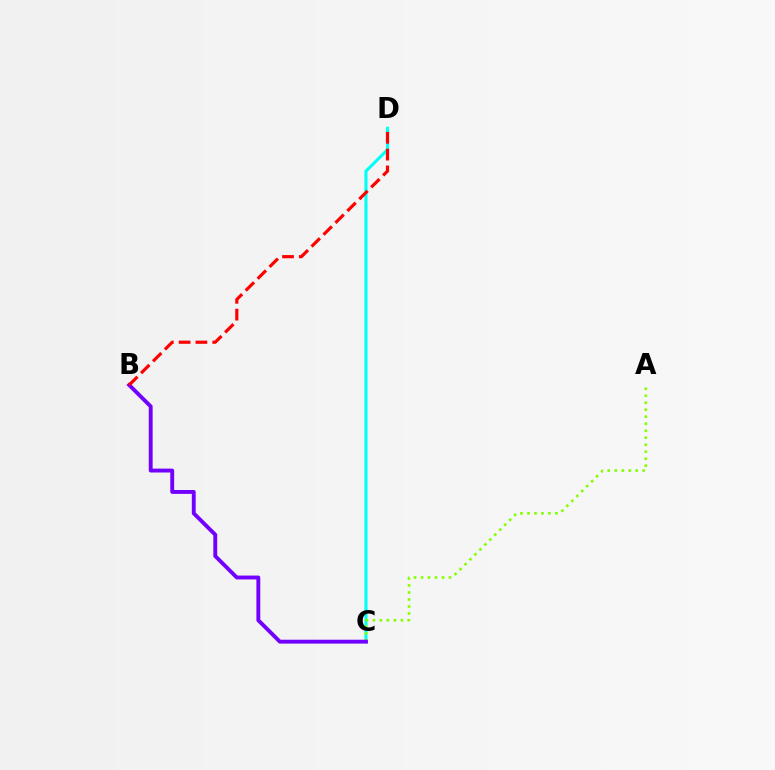{('C', 'D'): [{'color': '#00fff6', 'line_style': 'solid', 'thickness': 2.22}], ('A', 'C'): [{'color': '#84ff00', 'line_style': 'dotted', 'thickness': 1.9}], ('B', 'C'): [{'color': '#7200ff', 'line_style': 'solid', 'thickness': 2.79}], ('B', 'D'): [{'color': '#ff0000', 'line_style': 'dashed', 'thickness': 2.28}]}